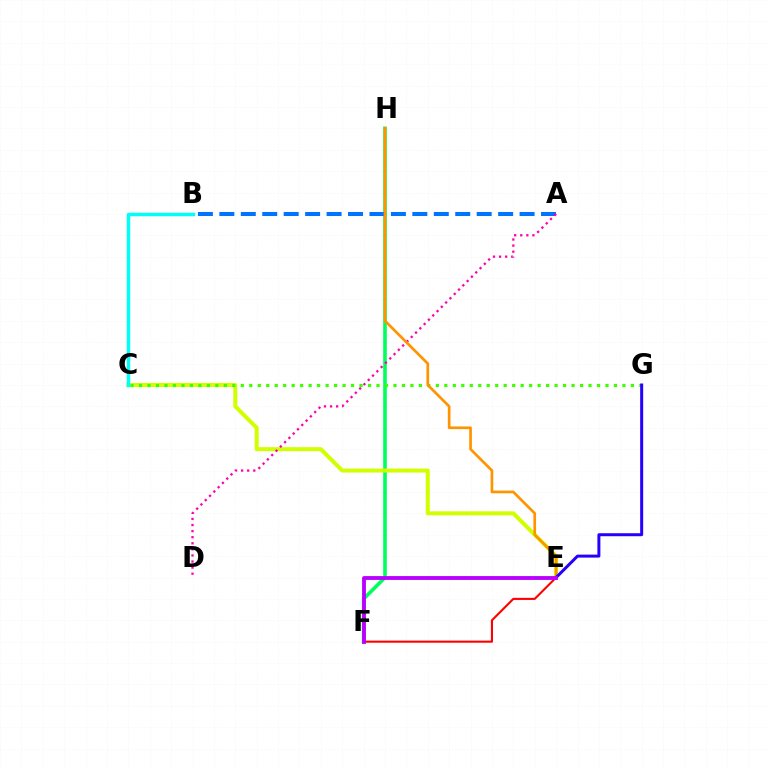{('F', 'H'): [{'color': '#00ff5c', 'line_style': 'solid', 'thickness': 2.61}], ('C', 'E'): [{'color': '#d1ff00', 'line_style': 'solid', 'thickness': 2.88}], ('C', 'G'): [{'color': '#3dff00', 'line_style': 'dotted', 'thickness': 2.3}], ('A', 'B'): [{'color': '#0074ff', 'line_style': 'dashed', 'thickness': 2.91}], ('A', 'D'): [{'color': '#ff00ac', 'line_style': 'dotted', 'thickness': 1.65}], ('E', 'H'): [{'color': '#ff9400', 'line_style': 'solid', 'thickness': 1.93}], ('B', 'C'): [{'color': '#00fff6', 'line_style': 'solid', 'thickness': 2.5}], ('E', 'F'): [{'color': '#ff0000', 'line_style': 'solid', 'thickness': 1.51}, {'color': '#b900ff', 'line_style': 'solid', 'thickness': 2.77}], ('E', 'G'): [{'color': '#2500ff', 'line_style': 'solid', 'thickness': 2.15}]}